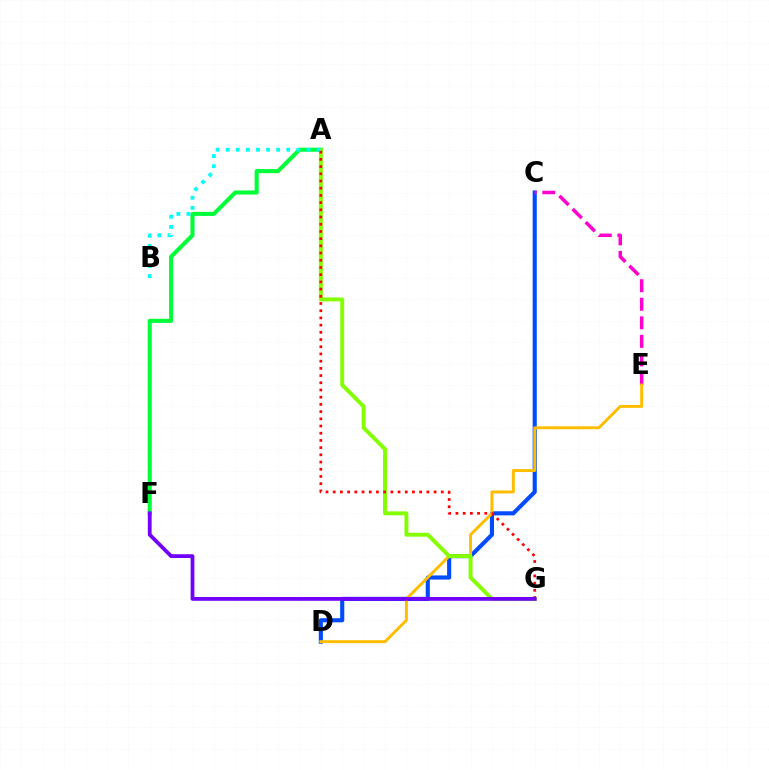{('A', 'F'): [{'color': '#00ff39', 'line_style': 'solid', 'thickness': 2.94}], ('C', 'D'): [{'color': '#004bff', 'line_style': 'solid', 'thickness': 2.96}], ('C', 'E'): [{'color': '#ff00cf', 'line_style': 'dashed', 'thickness': 2.52}], ('D', 'E'): [{'color': '#ffbd00', 'line_style': 'solid', 'thickness': 2.12}], ('A', 'G'): [{'color': '#84ff00', 'line_style': 'solid', 'thickness': 2.83}, {'color': '#ff0000', 'line_style': 'dotted', 'thickness': 1.96}], ('A', 'B'): [{'color': '#00fff6', 'line_style': 'dotted', 'thickness': 2.74}], ('F', 'G'): [{'color': '#7200ff', 'line_style': 'solid', 'thickness': 2.73}]}